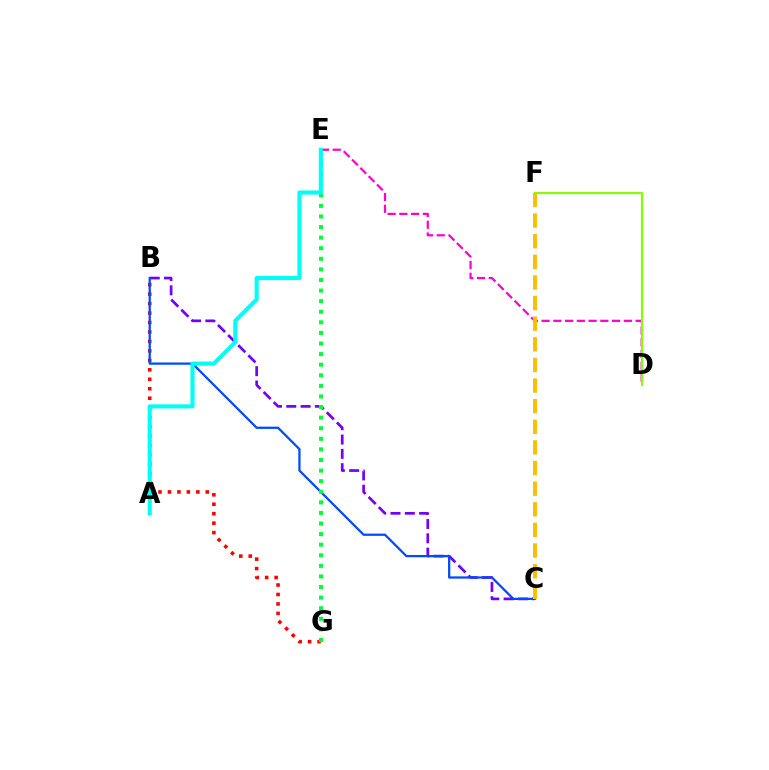{('D', 'E'): [{'color': '#ff00cf', 'line_style': 'dashed', 'thickness': 1.6}], ('B', 'G'): [{'color': '#ff0000', 'line_style': 'dotted', 'thickness': 2.57}], ('B', 'C'): [{'color': '#7200ff', 'line_style': 'dashed', 'thickness': 1.94}, {'color': '#004bff', 'line_style': 'solid', 'thickness': 1.62}], ('D', 'F'): [{'color': '#84ff00', 'line_style': 'solid', 'thickness': 1.56}], ('E', 'G'): [{'color': '#00ff39', 'line_style': 'dotted', 'thickness': 2.88}], ('A', 'E'): [{'color': '#00fff6', 'line_style': 'solid', 'thickness': 2.94}], ('C', 'F'): [{'color': '#ffbd00', 'line_style': 'dashed', 'thickness': 2.8}]}